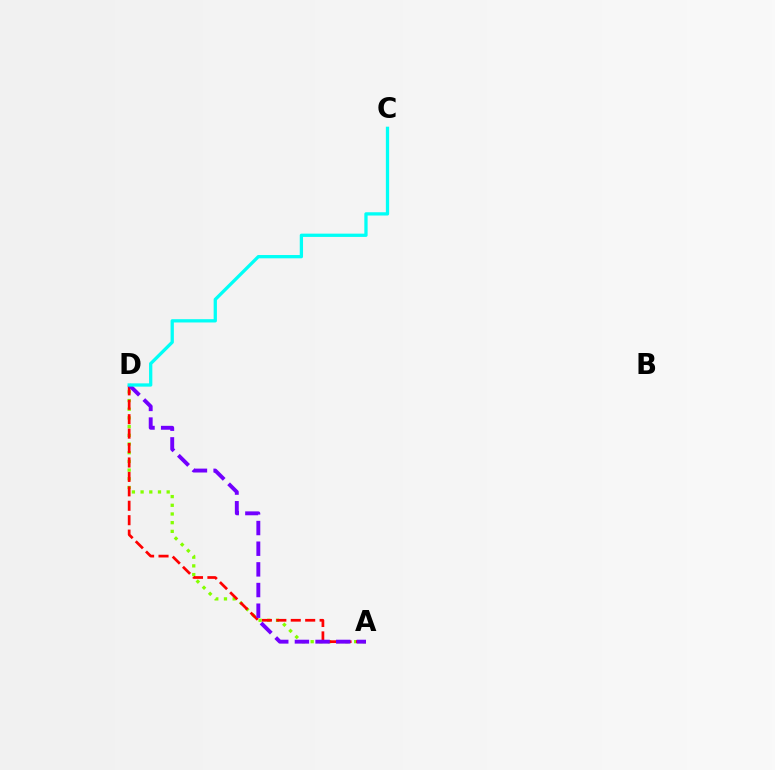{('A', 'D'): [{'color': '#84ff00', 'line_style': 'dotted', 'thickness': 2.36}, {'color': '#ff0000', 'line_style': 'dashed', 'thickness': 1.96}, {'color': '#7200ff', 'line_style': 'dashed', 'thickness': 2.81}], ('C', 'D'): [{'color': '#00fff6', 'line_style': 'solid', 'thickness': 2.36}]}